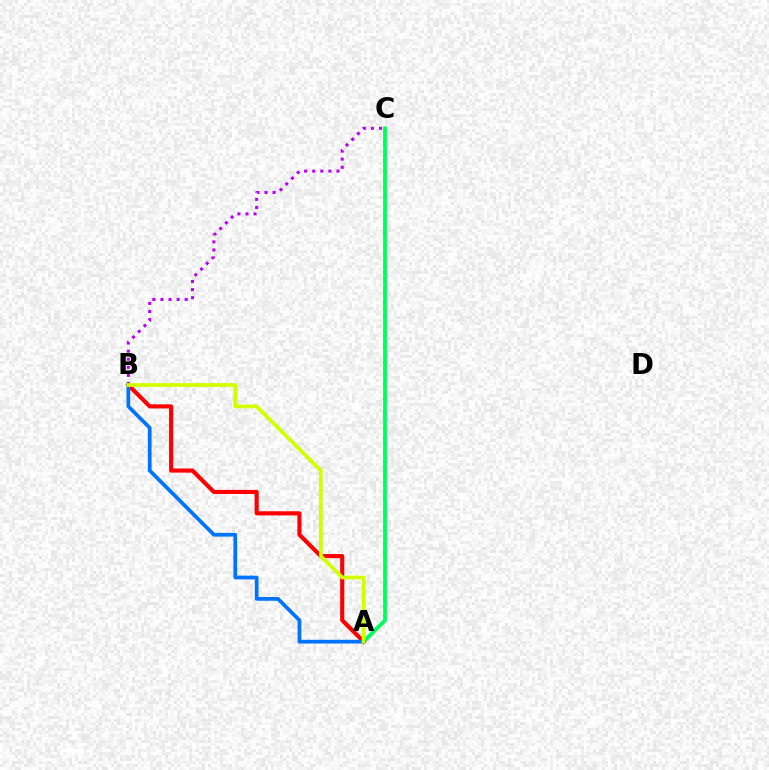{('A', 'C'): [{'color': '#00ff5c', 'line_style': 'solid', 'thickness': 2.76}], ('B', 'C'): [{'color': '#b900ff', 'line_style': 'dotted', 'thickness': 2.2}], ('A', 'B'): [{'color': '#ff0000', 'line_style': 'solid', 'thickness': 2.97}, {'color': '#0074ff', 'line_style': 'solid', 'thickness': 2.68}, {'color': '#d1ff00', 'line_style': 'solid', 'thickness': 2.7}]}